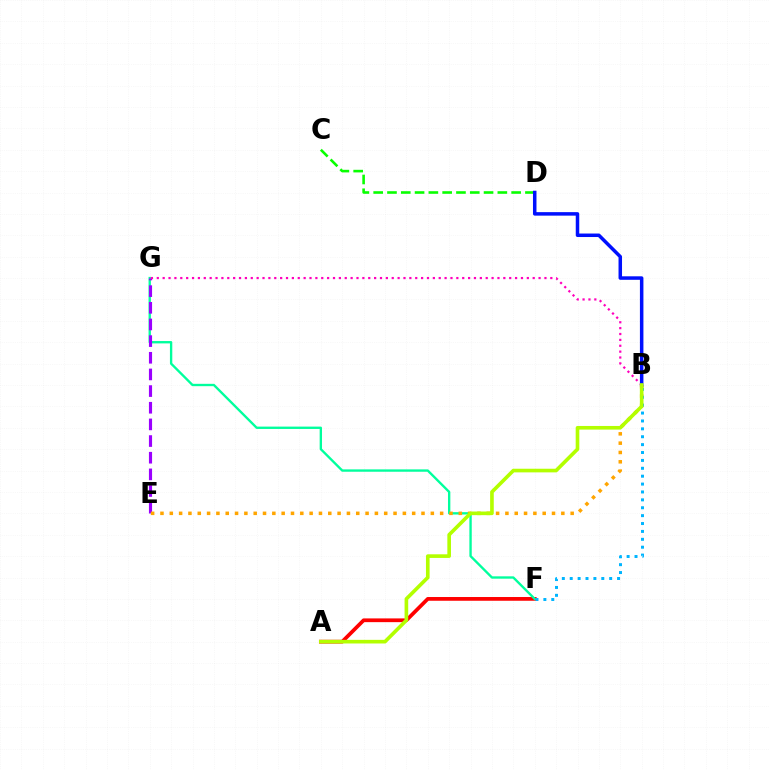{('C', 'D'): [{'color': '#08ff00', 'line_style': 'dashed', 'thickness': 1.87}], ('A', 'F'): [{'color': '#ff0000', 'line_style': 'solid', 'thickness': 2.69}], ('F', 'G'): [{'color': '#00ff9d', 'line_style': 'solid', 'thickness': 1.7}], ('E', 'G'): [{'color': '#9b00ff', 'line_style': 'dashed', 'thickness': 2.26}], ('B', 'E'): [{'color': '#ffa500', 'line_style': 'dotted', 'thickness': 2.53}], ('B', 'G'): [{'color': '#ff00bd', 'line_style': 'dotted', 'thickness': 1.6}], ('B', 'F'): [{'color': '#00b5ff', 'line_style': 'dotted', 'thickness': 2.14}], ('B', 'D'): [{'color': '#0010ff', 'line_style': 'solid', 'thickness': 2.52}], ('A', 'B'): [{'color': '#b3ff00', 'line_style': 'solid', 'thickness': 2.62}]}